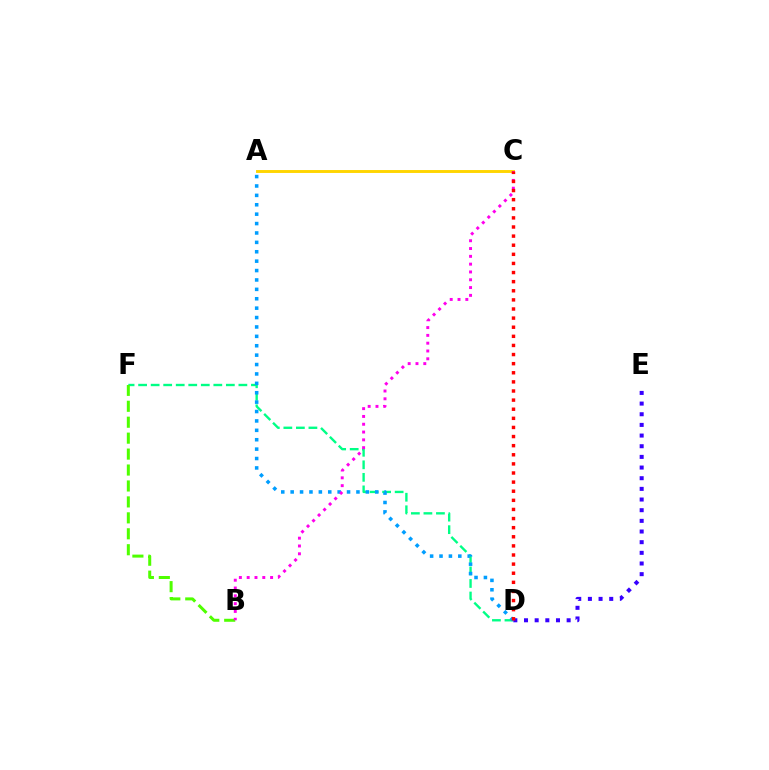{('D', 'F'): [{'color': '#00ff86', 'line_style': 'dashed', 'thickness': 1.7}], ('B', 'F'): [{'color': '#4fff00', 'line_style': 'dashed', 'thickness': 2.17}], ('A', 'C'): [{'color': '#ffd500', 'line_style': 'solid', 'thickness': 2.1}], ('A', 'D'): [{'color': '#009eff', 'line_style': 'dotted', 'thickness': 2.55}], ('B', 'C'): [{'color': '#ff00ed', 'line_style': 'dotted', 'thickness': 2.12}], ('D', 'E'): [{'color': '#3700ff', 'line_style': 'dotted', 'thickness': 2.9}], ('C', 'D'): [{'color': '#ff0000', 'line_style': 'dotted', 'thickness': 2.48}]}